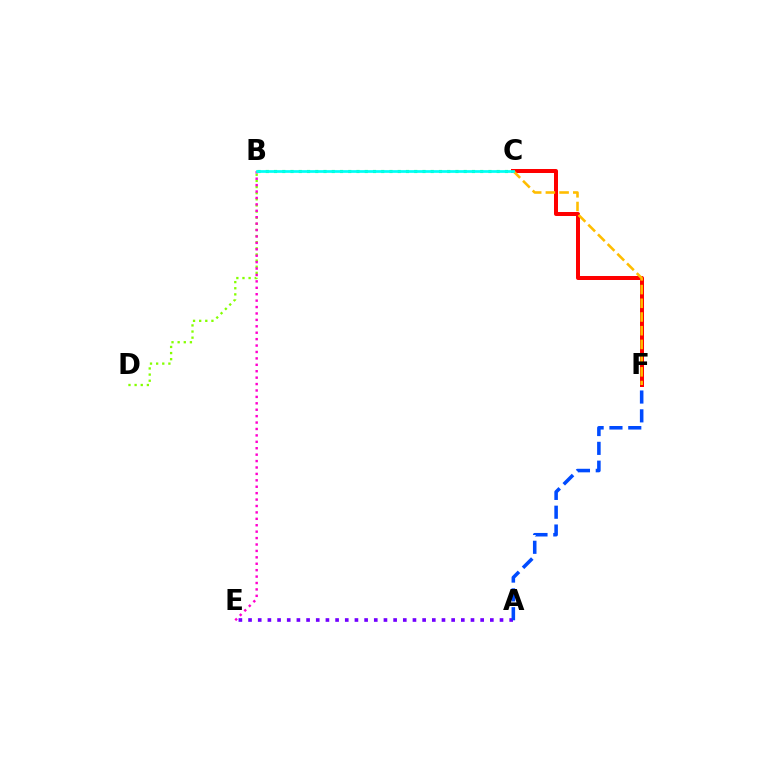{('C', 'F'): [{'color': '#ff0000', 'line_style': 'solid', 'thickness': 2.88}, {'color': '#ffbd00', 'line_style': 'dashed', 'thickness': 1.86}], ('A', 'E'): [{'color': '#7200ff', 'line_style': 'dotted', 'thickness': 2.63}], ('B', 'D'): [{'color': '#84ff00', 'line_style': 'dotted', 'thickness': 1.67}], ('B', 'E'): [{'color': '#ff00cf', 'line_style': 'dotted', 'thickness': 1.74}], ('A', 'F'): [{'color': '#004bff', 'line_style': 'dashed', 'thickness': 2.56}], ('B', 'C'): [{'color': '#00ff39', 'line_style': 'dotted', 'thickness': 2.24}, {'color': '#00fff6', 'line_style': 'solid', 'thickness': 1.96}]}